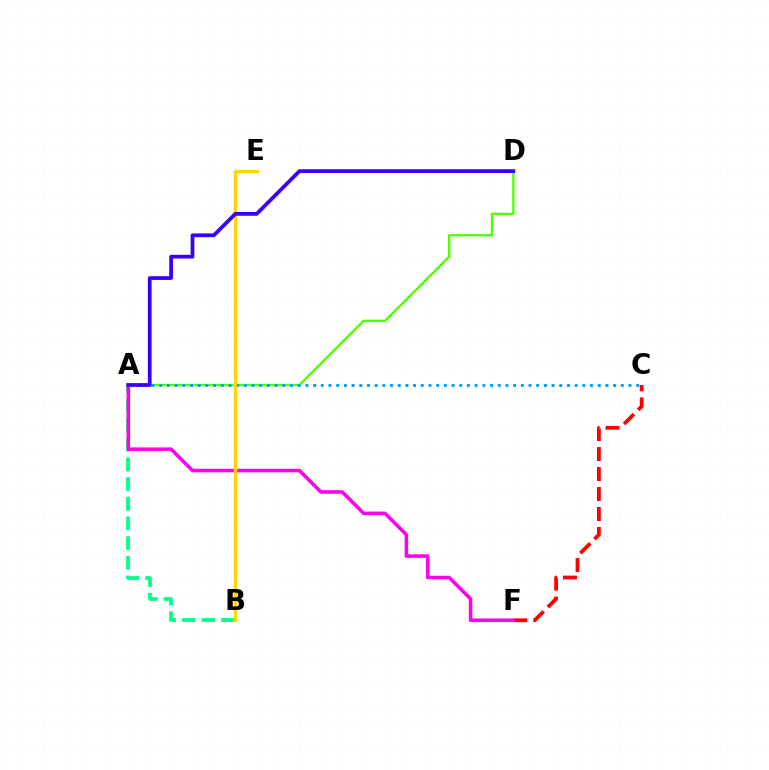{('C', 'F'): [{'color': '#ff0000', 'line_style': 'dashed', 'thickness': 2.71}], ('A', 'D'): [{'color': '#4fff00', 'line_style': 'solid', 'thickness': 1.68}, {'color': '#3700ff', 'line_style': 'solid', 'thickness': 2.7}], ('A', 'B'): [{'color': '#00ff86', 'line_style': 'dashed', 'thickness': 2.67}], ('A', 'C'): [{'color': '#009eff', 'line_style': 'dotted', 'thickness': 2.09}], ('A', 'F'): [{'color': '#ff00ed', 'line_style': 'solid', 'thickness': 2.55}], ('B', 'E'): [{'color': '#ffd500', 'line_style': 'solid', 'thickness': 2.37}]}